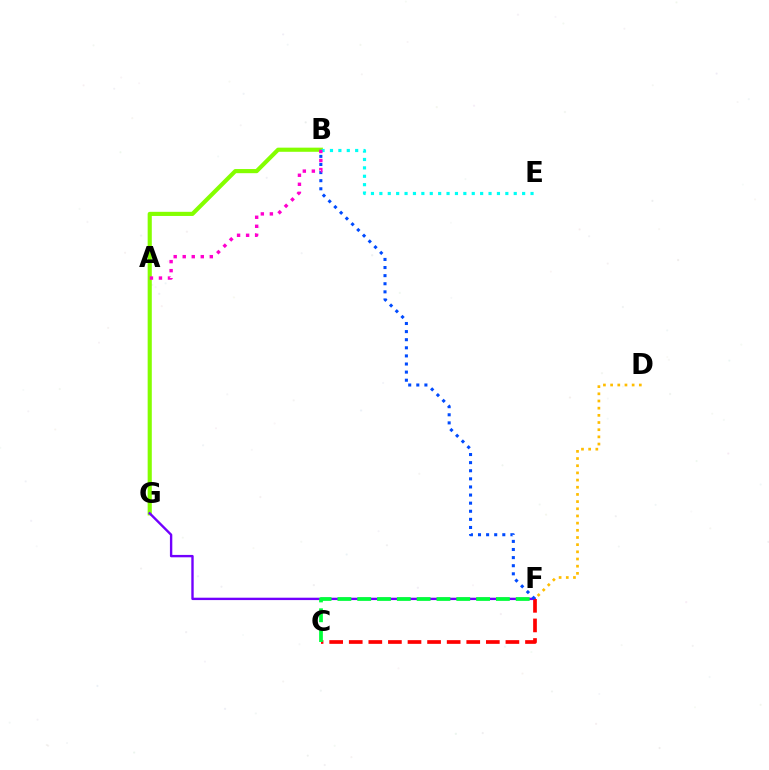{('B', 'G'): [{'color': '#84ff00', 'line_style': 'solid', 'thickness': 2.98}], ('D', 'F'): [{'color': '#ffbd00', 'line_style': 'dotted', 'thickness': 1.95}], ('F', 'G'): [{'color': '#7200ff', 'line_style': 'solid', 'thickness': 1.71}], ('C', 'F'): [{'color': '#ff0000', 'line_style': 'dashed', 'thickness': 2.66}, {'color': '#00ff39', 'line_style': 'dashed', 'thickness': 2.69}], ('B', 'E'): [{'color': '#00fff6', 'line_style': 'dotted', 'thickness': 2.28}], ('B', 'F'): [{'color': '#004bff', 'line_style': 'dotted', 'thickness': 2.2}], ('A', 'B'): [{'color': '#ff00cf', 'line_style': 'dotted', 'thickness': 2.45}]}